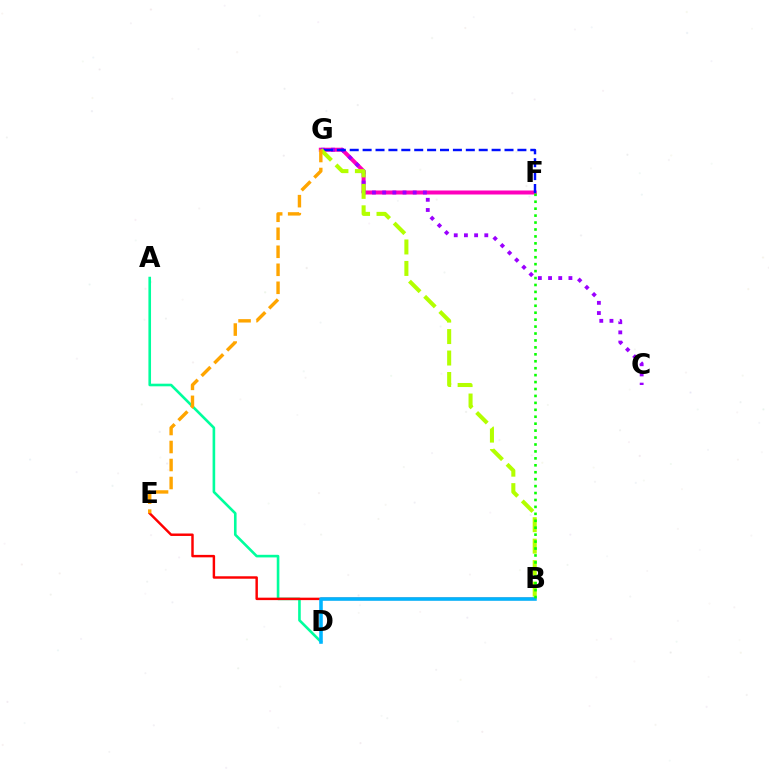{('F', 'G'): [{'color': '#ff00bd', 'line_style': 'solid', 'thickness': 2.88}, {'color': '#0010ff', 'line_style': 'dashed', 'thickness': 1.75}], ('A', 'D'): [{'color': '#00ff9d', 'line_style': 'solid', 'thickness': 1.88}], ('C', 'G'): [{'color': '#9b00ff', 'line_style': 'dotted', 'thickness': 2.77}], ('B', 'G'): [{'color': '#b3ff00', 'line_style': 'dashed', 'thickness': 2.92}], ('B', 'E'): [{'color': '#ff0000', 'line_style': 'solid', 'thickness': 1.77}], ('E', 'G'): [{'color': '#ffa500', 'line_style': 'dashed', 'thickness': 2.45}], ('B', 'D'): [{'color': '#00b5ff', 'line_style': 'solid', 'thickness': 2.56}], ('B', 'F'): [{'color': '#08ff00', 'line_style': 'dotted', 'thickness': 1.88}]}